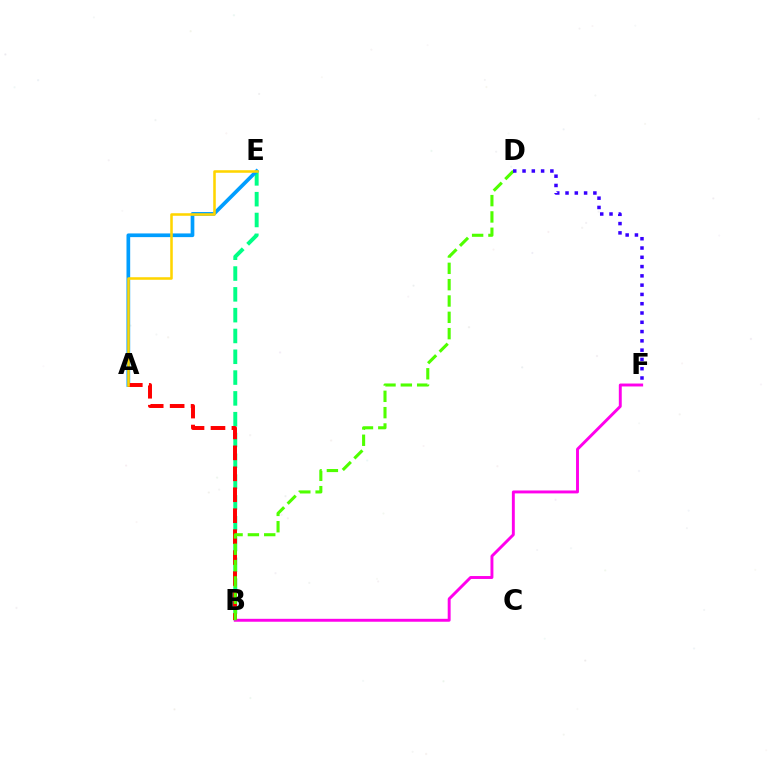{('B', 'E'): [{'color': '#00ff86', 'line_style': 'dashed', 'thickness': 2.83}], ('A', 'E'): [{'color': '#009eff', 'line_style': 'solid', 'thickness': 2.66}, {'color': '#ffd500', 'line_style': 'solid', 'thickness': 1.84}], ('B', 'F'): [{'color': '#ff00ed', 'line_style': 'solid', 'thickness': 2.1}], ('A', 'B'): [{'color': '#ff0000', 'line_style': 'dashed', 'thickness': 2.85}], ('B', 'D'): [{'color': '#4fff00', 'line_style': 'dashed', 'thickness': 2.22}], ('D', 'F'): [{'color': '#3700ff', 'line_style': 'dotted', 'thickness': 2.52}]}